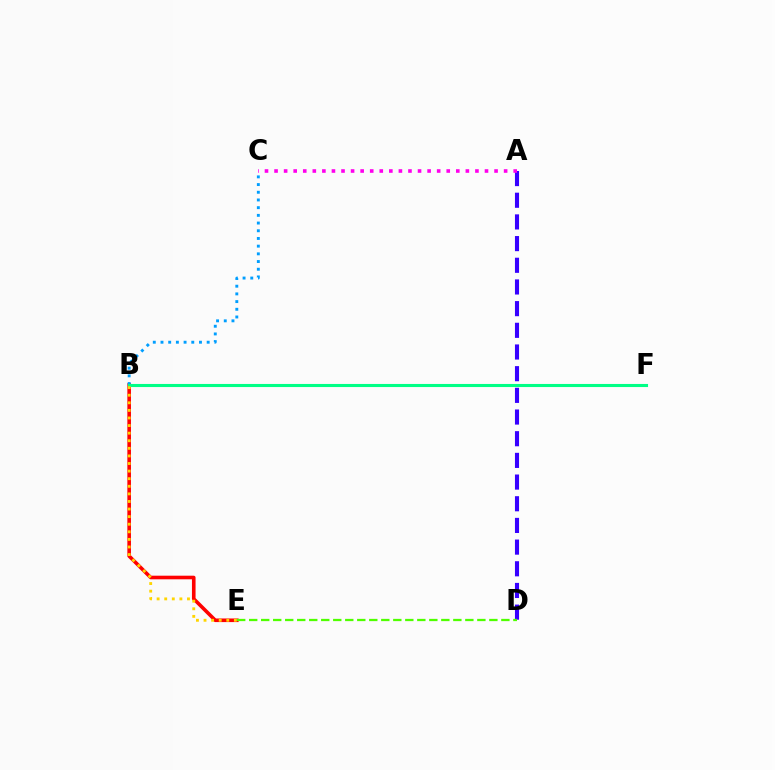{('B', 'E'): [{'color': '#ff0000', 'line_style': 'solid', 'thickness': 2.6}, {'color': '#ffd500', 'line_style': 'dotted', 'thickness': 2.06}], ('B', 'C'): [{'color': '#009eff', 'line_style': 'dotted', 'thickness': 2.09}], ('B', 'F'): [{'color': '#00ff86', 'line_style': 'solid', 'thickness': 2.22}], ('A', 'D'): [{'color': '#3700ff', 'line_style': 'dashed', 'thickness': 2.95}], ('D', 'E'): [{'color': '#4fff00', 'line_style': 'dashed', 'thickness': 1.63}], ('A', 'C'): [{'color': '#ff00ed', 'line_style': 'dotted', 'thickness': 2.6}]}